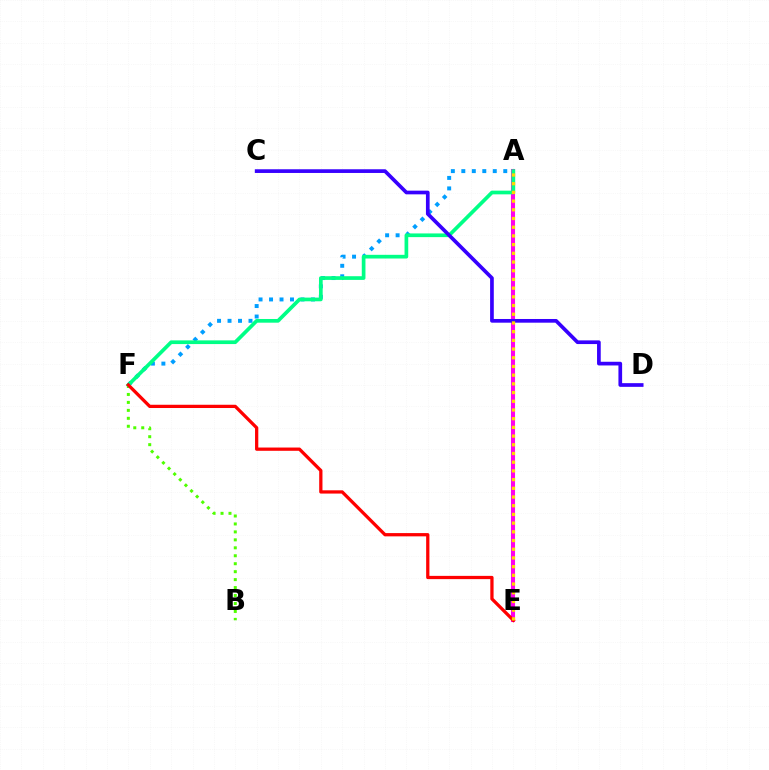{('B', 'F'): [{'color': '#4fff00', 'line_style': 'dotted', 'thickness': 2.16}], ('A', 'E'): [{'color': '#ff00ed', 'line_style': 'solid', 'thickness': 2.93}, {'color': '#ffd500', 'line_style': 'dotted', 'thickness': 2.36}], ('A', 'F'): [{'color': '#009eff', 'line_style': 'dotted', 'thickness': 2.85}, {'color': '#00ff86', 'line_style': 'solid', 'thickness': 2.66}], ('C', 'D'): [{'color': '#3700ff', 'line_style': 'solid', 'thickness': 2.66}], ('E', 'F'): [{'color': '#ff0000', 'line_style': 'solid', 'thickness': 2.35}]}